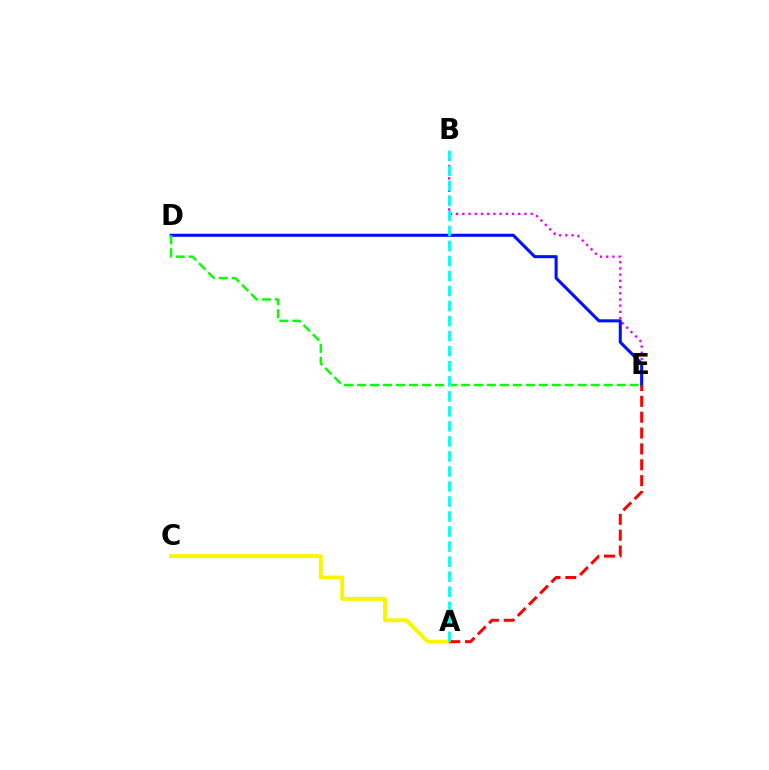{('B', 'E'): [{'color': '#ee00ff', 'line_style': 'dotted', 'thickness': 1.69}], ('D', 'E'): [{'color': '#0010ff', 'line_style': 'solid', 'thickness': 2.2}, {'color': '#08ff00', 'line_style': 'dashed', 'thickness': 1.76}], ('A', 'C'): [{'color': '#fcf500', 'line_style': 'solid', 'thickness': 2.82}], ('A', 'E'): [{'color': '#ff0000', 'line_style': 'dashed', 'thickness': 2.15}], ('A', 'B'): [{'color': '#00fff6', 'line_style': 'dashed', 'thickness': 2.04}]}